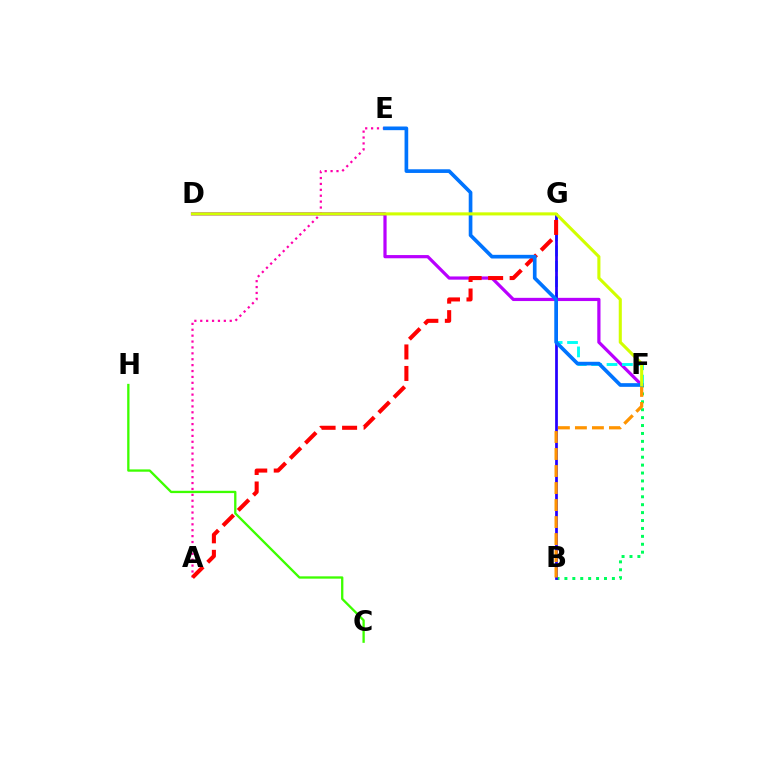{('D', 'F'): [{'color': '#b900ff', 'line_style': 'solid', 'thickness': 2.31}, {'color': '#d1ff00', 'line_style': 'solid', 'thickness': 2.22}], ('B', 'F'): [{'color': '#00ff5c', 'line_style': 'dotted', 'thickness': 2.15}, {'color': '#ff9400', 'line_style': 'dashed', 'thickness': 2.31}], ('F', 'G'): [{'color': '#00fff6', 'line_style': 'dashed', 'thickness': 2.09}], ('B', 'G'): [{'color': '#2500ff', 'line_style': 'solid', 'thickness': 1.97}], ('A', 'E'): [{'color': '#ff00ac', 'line_style': 'dotted', 'thickness': 1.6}], ('C', 'H'): [{'color': '#3dff00', 'line_style': 'solid', 'thickness': 1.67}], ('A', 'G'): [{'color': '#ff0000', 'line_style': 'dashed', 'thickness': 2.92}], ('E', 'F'): [{'color': '#0074ff', 'line_style': 'solid', 'thickness': 2.64}]}